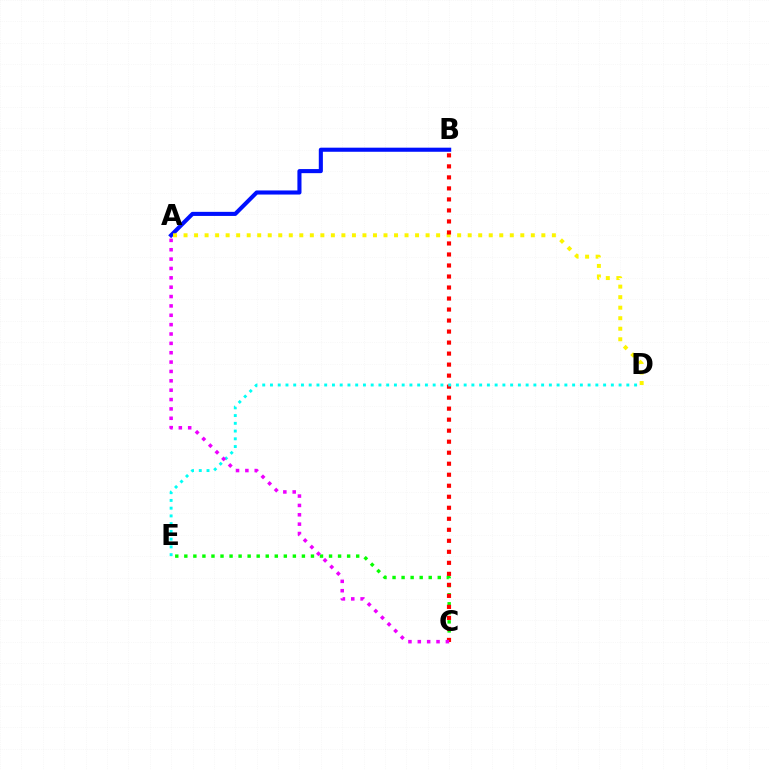{('C', 'E'): [{'color': '#08ff00', 'line_style': 'dotted', 'thickness': 2.46}], ('A', 'B'): [{'color': '#0010ff', 'line_style': 'solid', 'thickness': 2.94}], ('A', 'D'): [{'color': '#fcf500', 'line_style': 'dotted', 'thickness': 2.86}], ('B', 'C'): [{'color': '#ff0000', 'line_style': 'dotted', 'thickness': 2.99}], ('D', 'E'): [{'color': '#00fff6', 'line_style': 'dotted', 'thickness': 2.1}], ('A', 'C'): [{'color': '#ee00ff', 'line_style': 'dotted', 'thickness': 2.54}]}